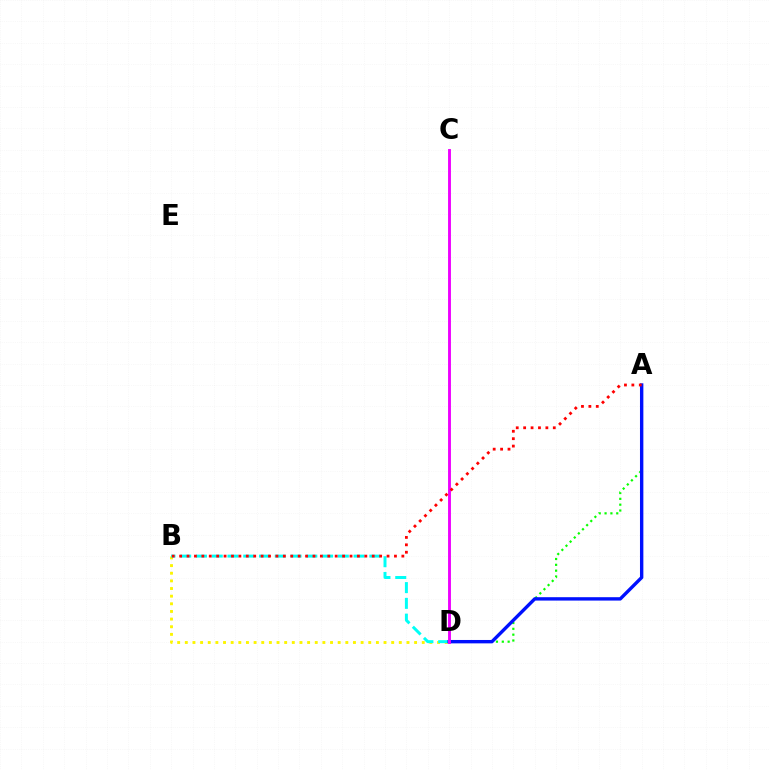{('B', 'D'): [{'color': '#fcf500', 'line_style': 'dotted', 'thickness': 2.08}, {'color': '#00fff6', 'line_style': 'dashed', 'thickness': 2.14}], ('A', 'D'): [{'color': '#08ff00', 'line_style': 'dotted', 'thickness': 1.59}, {'color': '#0010ff', 'line_style': 'solid', 'thickness': 2.44}], ('C', 'D'): [{'color': '#ee00ff', 'line_style': 'solid', 'thickness': 2.08}], ('A', 'B'): [{'color': '#ff0000', 'line_style': 'dotted', 'thickness': 2.01}]}